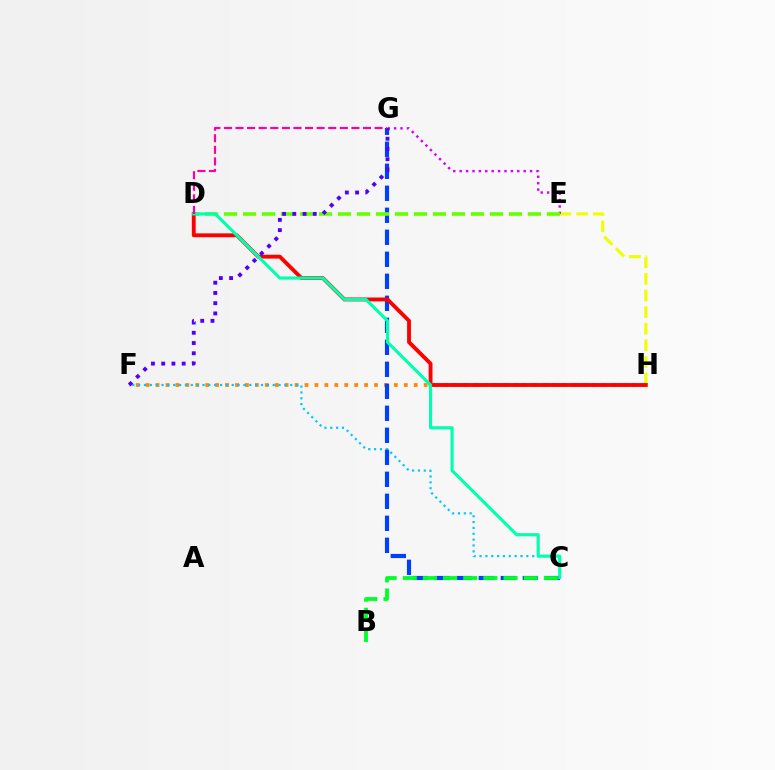{('E', 'H'): [{'color': '#eeff00', 'line_style': 'dashed', 'thickness': 2.25}], ('E', 'G'): [{'color': '#d600ff', 'line_style': 'dotted', 'thickness': 1.74}], ('F', 'H'): [{'color': '#ff8800', 'line_style': 'dotted', 'thickness': 2.7}], ('C', 'F'): [{'color': '#00c7ff', 'line_style': 'dotted', 'thickness': 1.59}], ('C', 'G'): [{'color': '#003fff', 'line_style': 'dashed', 'thickness': 2.99}], ('D', 'E'): [{'color': '#66ff00', 'line_style': 'dashed', 'thickness': 2.58}], ('B', 'C'): [{'color': '#00ff27', 'line_style': 'dashed', 'thickness': 2.74}], ('D', 'H'): [{'color': '#ff0000', 'line_style': 'solid', 'thickness': 2.78}], ('F', 'G'): [{'color': '#4f00ff', 'line_style': 'dotted', 'thickness': 2.78}], ('C', 'D'): [{'color': '#00ffaf', 'line_style': 'solid', 'thickness': 2.25}], ('D', 'G'): [{'color': '#ff00a0', 'line_style': 'dashed', 'thickness': 1.57}]}